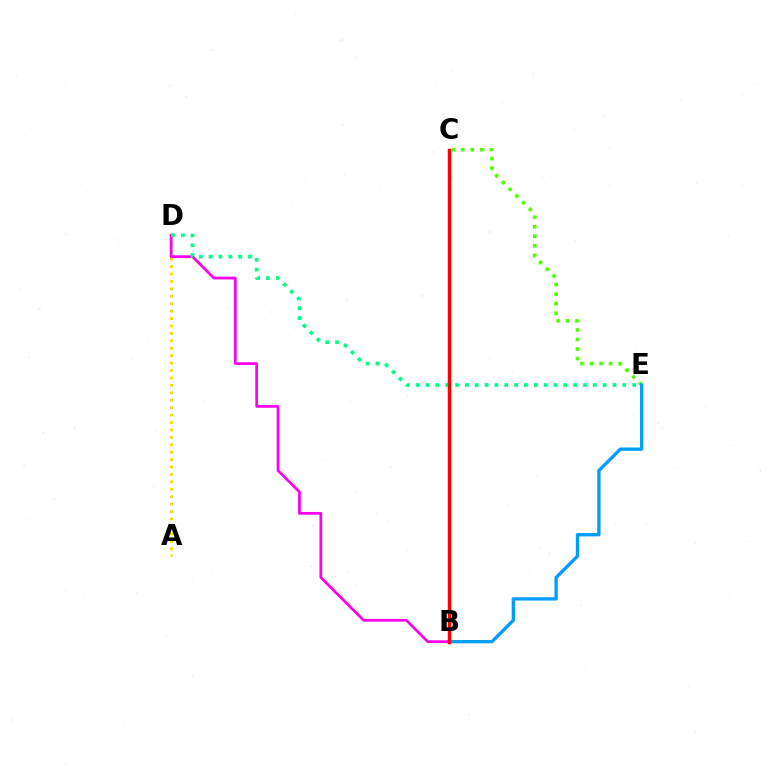{('A', 'D'): [{'color': '#ffd500', 'line_style': 'dotted', 'thickness': 2.02}], ('B', 'C'): [{'color': '#3700ff', 'line_style': 'solid', 'thickness': 2.23}, {'color': '#ff0000', 'line_style': 'solid', 'thickness': 2.43}], ('B', 'D'): [{'color': '#ff00ed', 'line_style': 'solid', 'thickness': 1.99}], ('D', 'E'): [{'color': '#00ff86', 'line_style': 'dotted', 'thickness': 2.67}], ('C', 'E'): [{'color': '#4fff00', 'line_style': 'dotted', 'thickness': 2.59}], ('B', 'E'): [{'color': '#009eff', 'line_style': 'solid', 'thickness': 2.4}]}